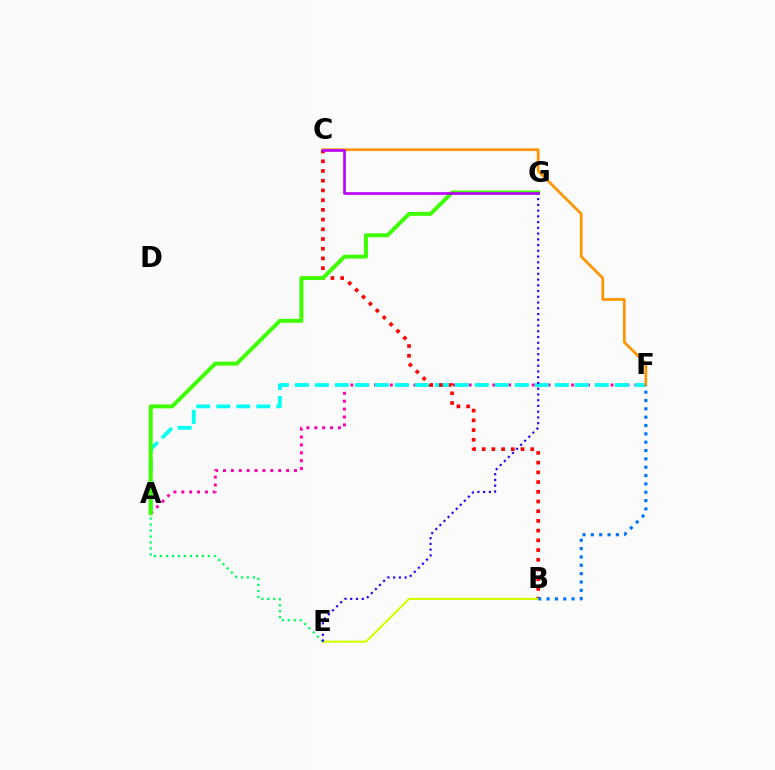{('A', 'F'): [{'color': '#ff00ac', 'line_style': 'dotted', 'thickness': 2.14}, {'color': '#00fff6', 'line_style': 'dashed', 'thickness': 2.72}], ('A', 'E'): [{'color': '#00ff5c', 'line_style': 'dotted', 'thickness': 1.62}], ('C', 'F'): [{'color': '#ff9400', 'line_style': 'solid', 'thickness': 1.94}], ('B', 'C'): [{'color': '#ff0000', 'line_style': 'dotted', 'thickness': 2.64}], ('B', 'E'): [{'color': '#d1ff00', 'line_style': 'solid', 'thickness': 1.52}], ('B', 'F'): [{'color': '#0074ff', 'line_style': 'dotted', 'thickness': 2.27}], ('A', 'G'): [{'color': '#3dff00', 'line_style': 'solid', 'thickness': 2.83}], ('E', 'G'): [{'color': '#2500ff', 'line_style': 'dotted', 'thickness': 1.56}], ('C', 'G'): [{'color': '#b900ff', 'line_style': 'solid', 'thickness': 1.9}]}